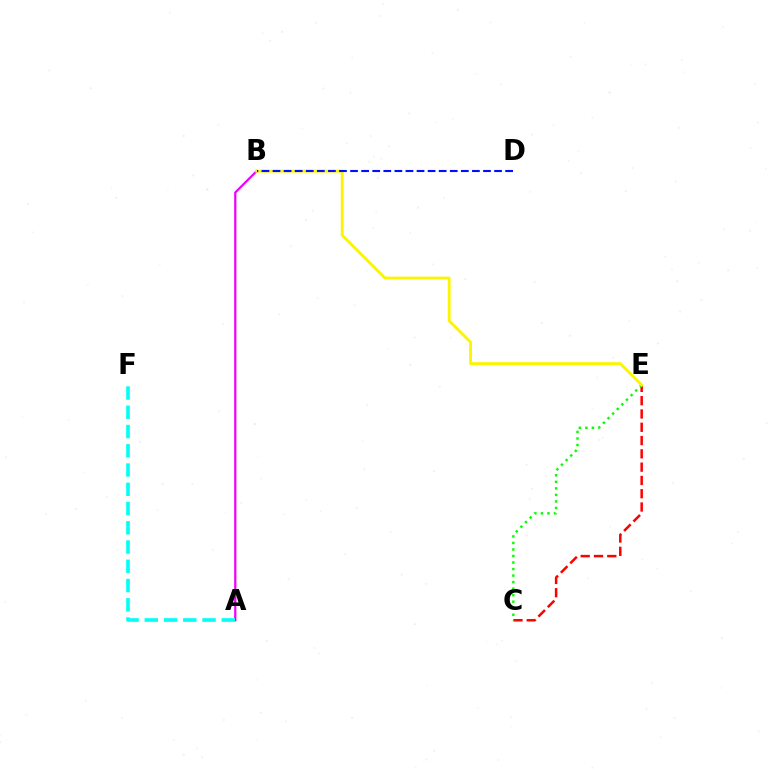{('A', 'B'): [{'color': '#ee00ff', 'line_style': 'solid', 'thickness': 1.61}], ('A', 'F'): [{'color': '#00fff6', 'line_style': 'dashed', 'thickness': 2.62}], ('C', 'E'): [{'color': '#ff0000', 'line_style': 'dashed', 'thickness': 1.81}, {'color': '#08ff00', 'line_style': 'dotted', 'thickness': 1.77}], ('B', 'E'): [{'color': '#fcf500', 'line_style': 'solid', 'thickness': 2.07}], ('B', 'D'): [{'color': '#0010ff', 'line_style': 'dashed', 'thickness': 1.5}]}